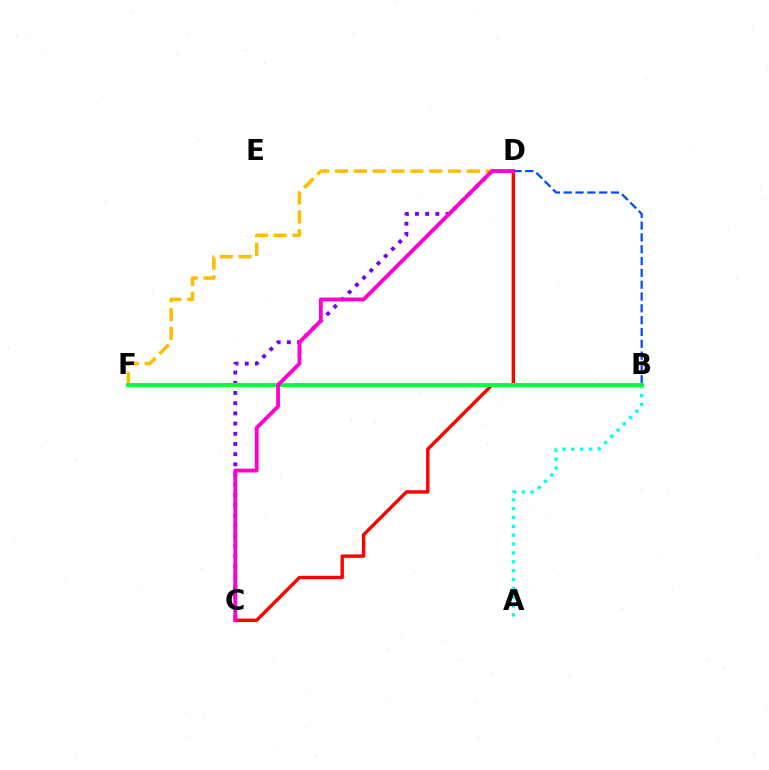{('B', 'D'): [{'color': '#004bff', 'line_style': 'dashed', 'thickness': 1.61}], ('A', 'B'): [{'color': '#00fff6', 'line_style': 'dotted', 'thickness': 2.41}], ('C', 'D'): [{'color': '#7200ff', 'line_style': 'dotted', 'thickness': 2.77}, {'color': '#ff0000', 'line_style': 'solid', 'thickness': 2.43}, {'color': '#ff00cf', 'line_style': 'solid', 'thickness': 2.76}], ('D', 'F'): [{'color': '#ffbd00', 'line_style': 'dashed', 'thickness': 2.56}], ('B', 'F'): [{'color': '#84ff00', 'line_style': 'solid', 'thickness': 2.91}, {'color': '#00ff39', 'line_style': 'solid', 'thickness': 2.56}]}